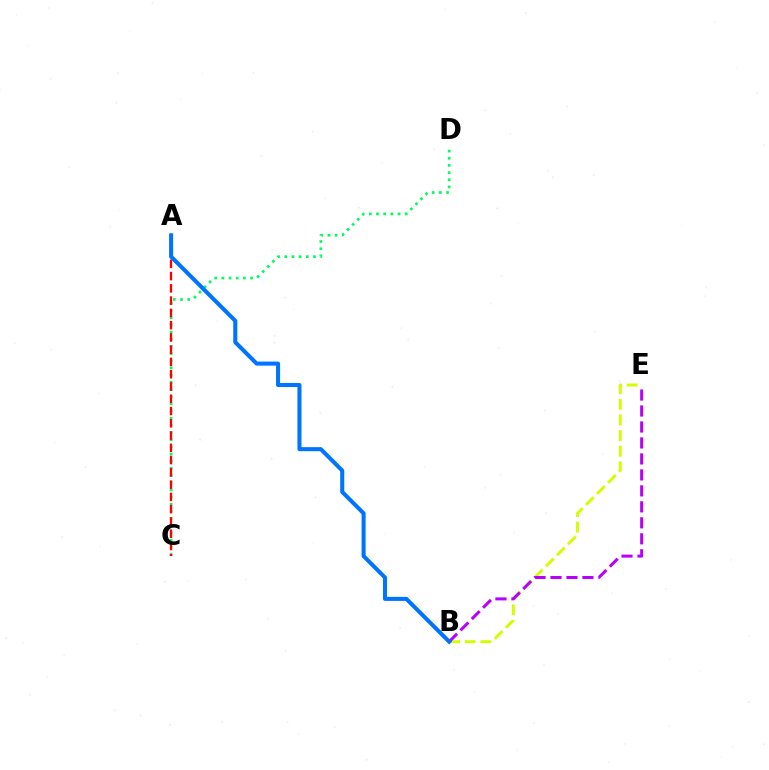{('C', 'D'): [{'color': '#00ff5c', 'line_style': 'dotted', 'thickness': 1.95}], ('B', 'E'): [{'color': '#d1ff00', 'line_style': 'dashed', 'thickness': 2.12}, {'color': '#b900ff', 'line_style': 'dashed', 'thickness': 2.17}], ('A', 'C'): [{'color': '#ff0000', 'line_style': 'dashed', 'thickness': 1.67}], ('A', 'B'): [{'color': '#0074ff', 'line_style': 'solid', 'thickness': 2.92}]}